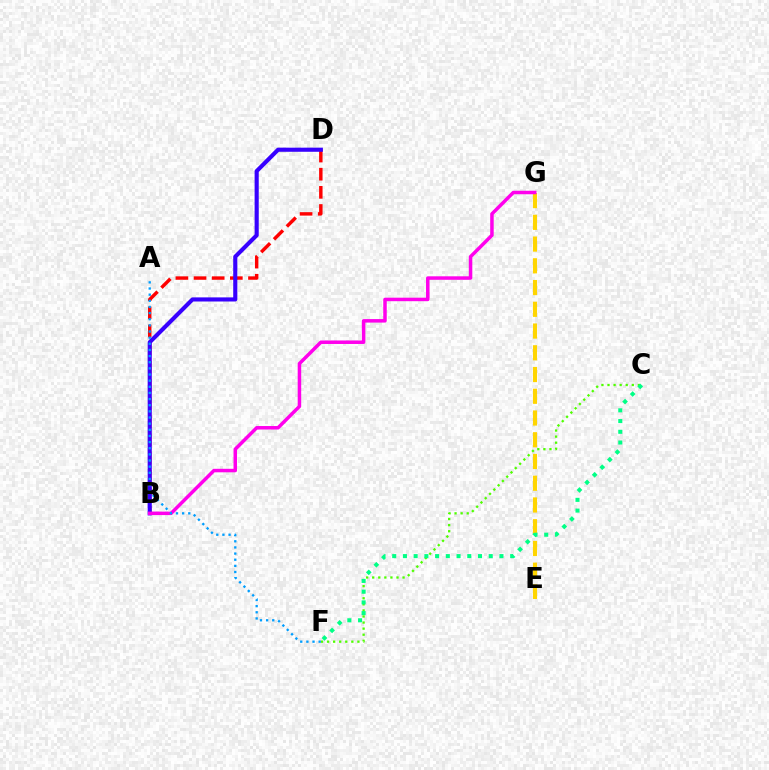{('B', 'D'): [{'color': '#ff0000', 'line_style': 'dashed', 'thickness': 2.46}, {'color': '#3700ff', 'line_style': 'solid', 'thickness': 2.97}], ('E', 'G'): [{'color': '#ffd500', 'line_style': 'dashed', 'thickness': 2.95}], ('C', 'F'): [{'color': '#4fff00', 'line_style': 'dotted', 'thickness': 1.65}, {'color': '#00ff86', 'line_style': 'dotted', 'thickness': 2.91}], ('B', 'G'): [{'color': '#ff00ed', 'line_style': 'solid', 'thickness': 2.52}], ('A', 'F'): [{'color': '#009eff', 'line_style': 'dotted', 'thickness': 1.67}]}